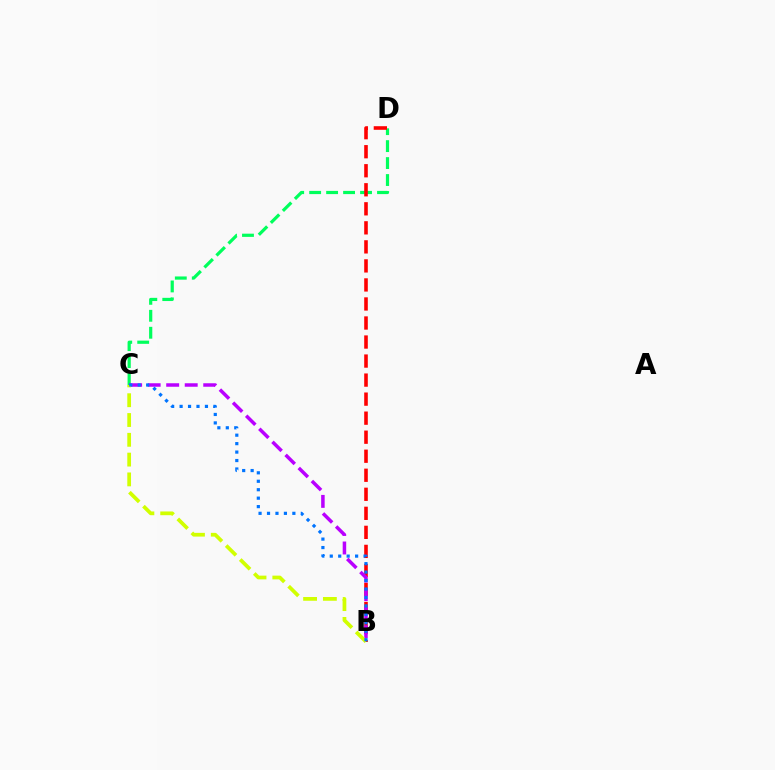{('C', 'D'): [{'color': '#00ff5c', 'line_style': 'dashed', 'thickness': 2.3}], ('B', 'D'): [{'color': '#ff0000', 'line_style': 'dashed', 'thickness': 2.59}], ('B', 'C'): [{'color': '#b900ff', 'line_style': 'dashed', 'thickness': 2.52}, {'color': '#d1ff00', 'line_style': 'dashed', 'thickness': 2.69}, {'color': '#0074ff', 'line_style': 'dotted', 'thickness': 2.3}]}